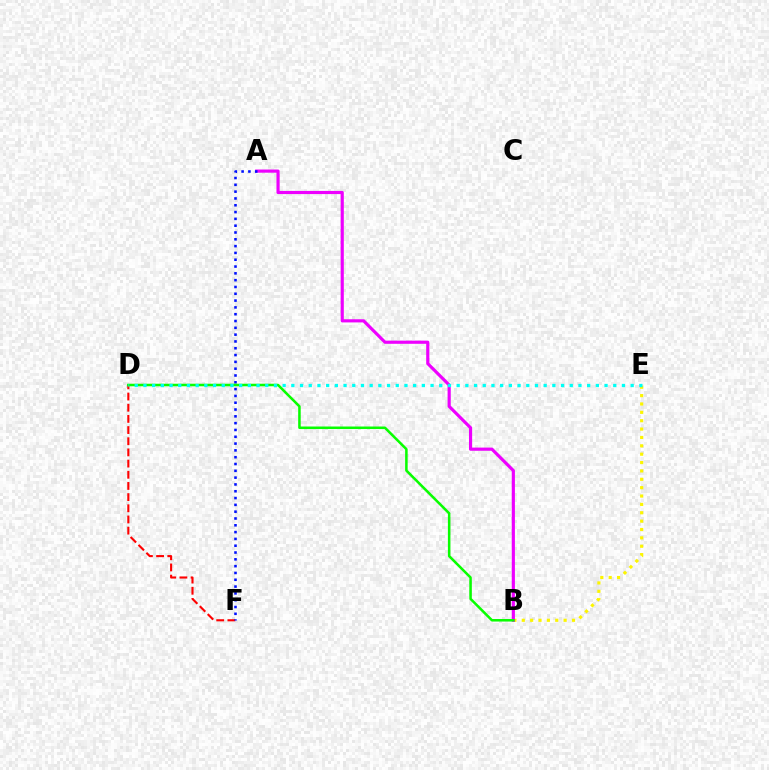{('B', 'E'): [{'color': '#fcf500', 'line_style': 'dotted', 'thickness': 2.27}], ('A', 'B'): [{'color': '#ee00ff', 'line_style': 'solid', 'thickness': 2.28}], ('D', 'F'): [{'color': '#ff0000', 'line_style': 'dashed', 'thickness': 1.52}], ('A', 'F'): [{'color': '#0010ff', 'line_style': 'dotted', 'thickness': 1.85}], ('B', 'D'): [{'color': '#08ff00', 'line_style': 'solid', 'thickness': 1.83}], ('D', 'E'): [{'color': '#00fff6', 'line_style': 'dotted', 'thickness': 2.36}]}